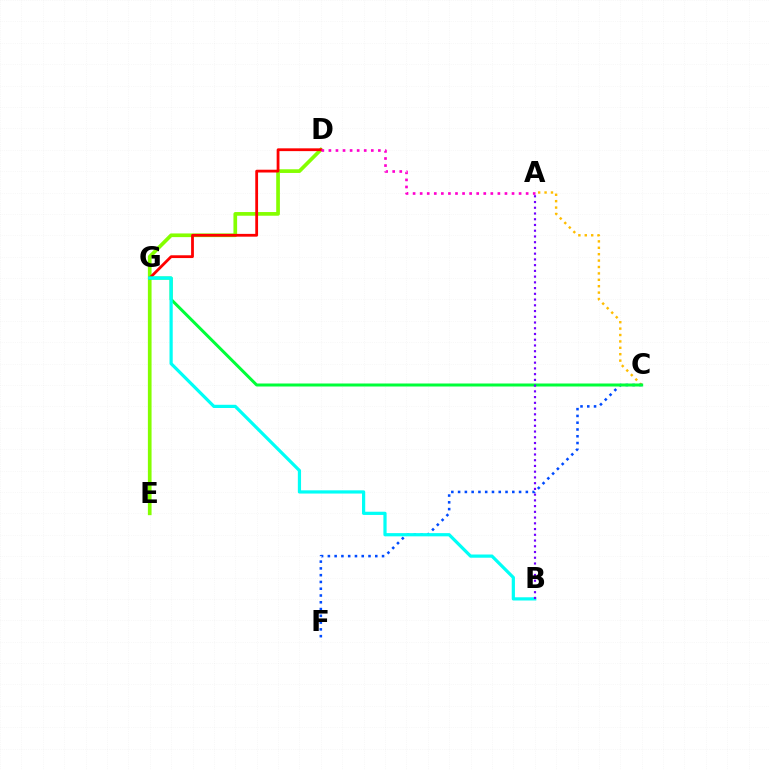{('D', 'E'): [{'color': '#84ff00', 'line_style': 'solid', 'thickness': 2.65}], ('A', 'C'): [{'color': '#ffbd00', 'line_style': 'dotted', 'thickness': 1.74}], ('D', 'G'): [{'color': '#ff0000', 'line_style': 'solid', 'thickness': 2.01}], ('C', 'F'): [{'color': '#004bff', 'line_style': 'dotted', 'thickness': 1.84}], ('C', 'G'): [{'color': '#00ff39', 'line_style': 'solid', 'thickness': 2.17}], ('A', 'D'): [{'color': '#ff00cf', 'line_style': 'dotted', 'thickness': 1.92}], ('B', 'G'): [{'color': '#00fff6', 'line_style': 'solid', 'thickness': 2.32}], ('A', 'B'): [{'color': '#7200ff', 'line_style': 'dotted', 'thickness': 1.56}]}